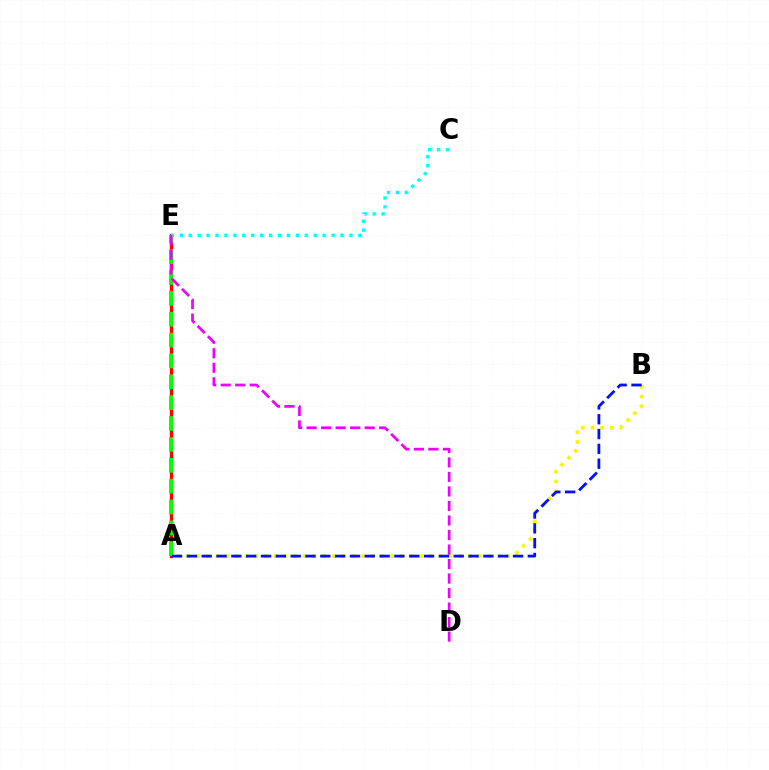{('A', 'E'): [{'color': '#ff0000', 'line_style': 'solid', 'thickness': 2.37}, {'color': '#08ff00', 'line_style': 'dashed', 'thickness': 2.83}], ('A', 'B'): [{'color': '#fcf500', 'line_style': 'dotted', 'thickness': 2.64}, {'color': '#0010ff', 'line_style': 'dashed', 'thickness': 2.01}], ('C', 'E'): [{'color': '#00fff6', 'line_style': 'dotted', 'thickness': 2.43}], ('D', 'E'): [{'color': '#ee00ff', 'line_style': 'dashed', 'thickness': 1.97}]}